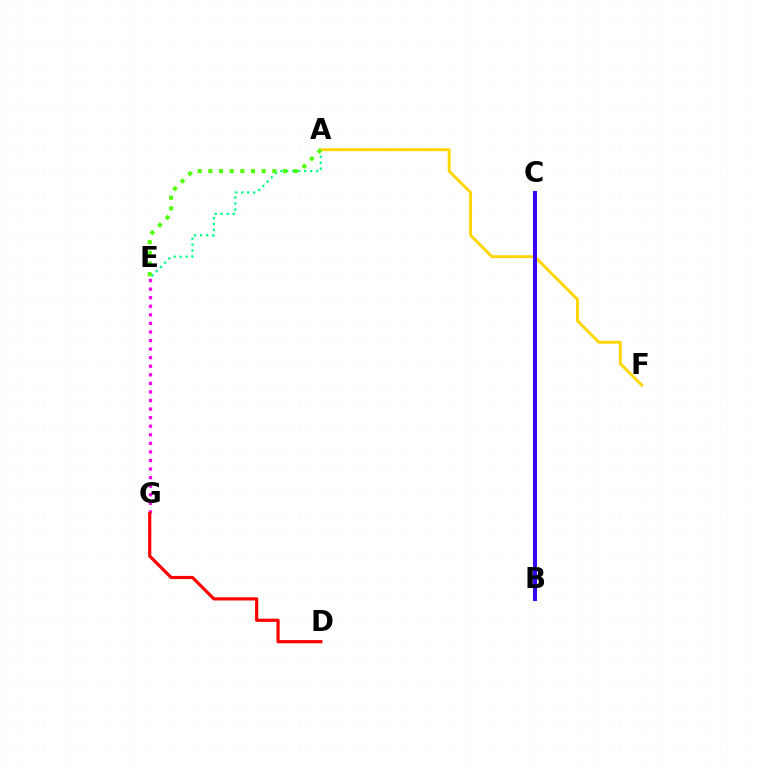{('A', 'E'): [{'color': '#00ff86', 'line_style': 'dotted', 'thickness': 1.63}, {'color': '#4fff00', 'line_style': 'dotted', 'thickness': 2.9}], ('B', 'C'): [{'color': '#009eff', 'line_style': 'solid', 'thickness': 2.94}, {'color': '#3700ff', 'line_style': 'solid', 'thickness': 2.77}], ('A', 'F'): [{'color': '#ffd500', 'line_style': 'solid', 'thickness': 2.09}], ('E', 'G'): [{'color': '#ff00ed', 'line_style': 'dotted', 'thickness': 2.33}], ('D', 'G'): [{'color': '#ff0000', 'line_style': 'solid', 'thickness': 2.29}]}